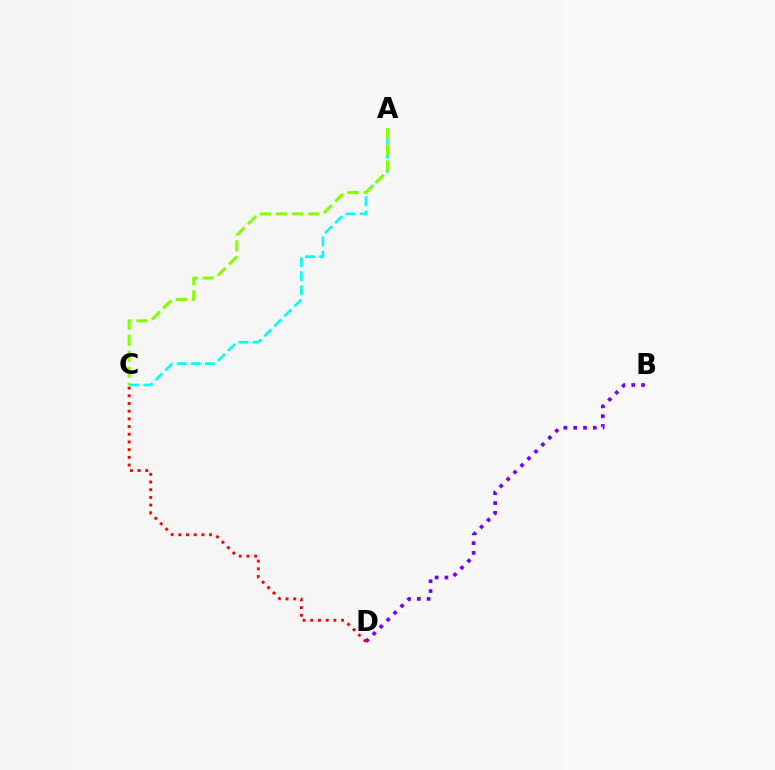{('A', 'C'): [{'color': '#00fff6', 'line_style': 'dashed', 'thickness': 1.92}, {'color': '#84ff00', 'line_style': 'dashed', 'thickness': 2.18}], ('B', 'D'): [{'color': '#7200ff', 'line_style': 'dotted', 'thickness': 2.66}], ('C', 'D'): [{'color': '#ff0000', 'line_style': 'dotted', 'thickness': 2.09}]}